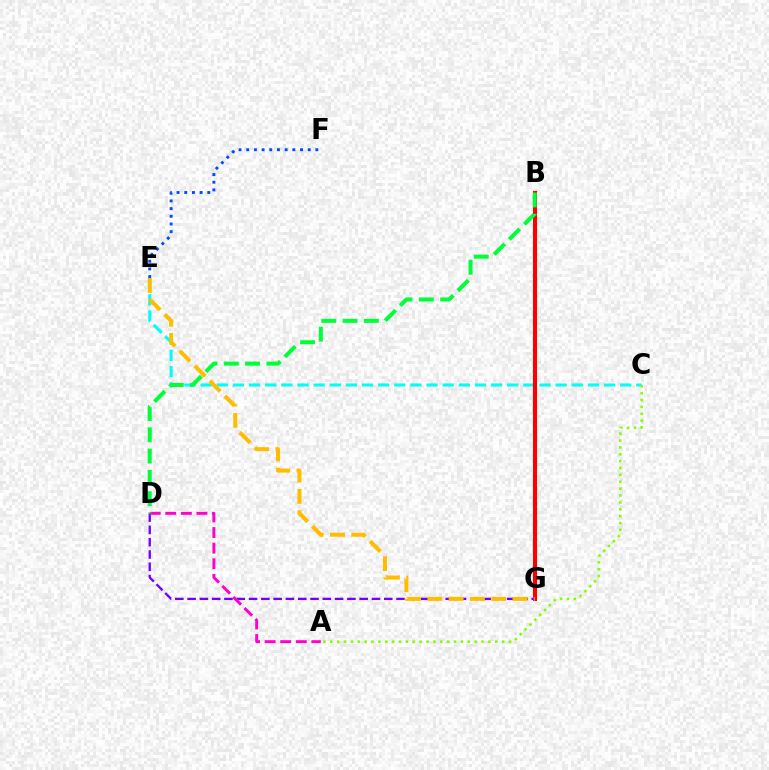{('C', 'E'): [{'color': '#00fff6', 'line_style': 'dashed', 'thickness': 2.19}], ('E', 'F'): [{'color': '#004bff', 'line_style': 'dotted', 'thickness': 2.09}], ('B', 'G'): [{'color': '#ff0000', 'line_style': 'solid', 'thickness': 2.93}], ('A', 'C'): [{'color': '#84ff00', 'line_style': 'dotted', 'thickness': 1.87}], ('D', 'G'): [{'color': '#7200ff', 'line_style': 'dashed', 'thickness': 1.67}], ('A', 'D'): [{'color': '#ff00cf', 'line_style': 'dashed', 'thickness': 2.12}], ('B', 'D'): [{'color': '#00ff39', 'line_style': 'dashed', 'thickness': 2.89}], ('E', 'G'): [{'color': '#ffbd00', 'line_style': 'dashed', 'thickness': 2.89}]}